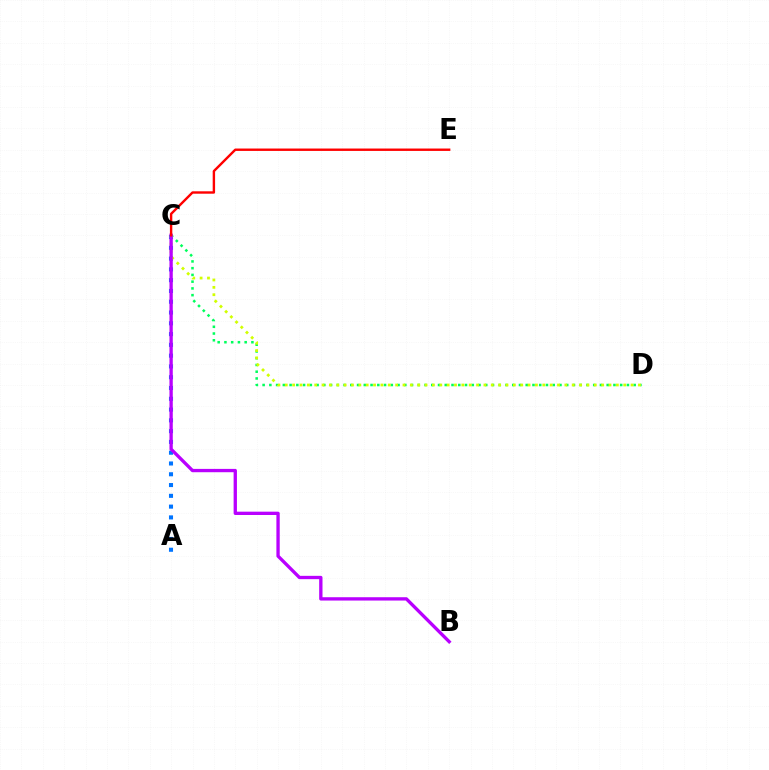{('A', 'C'): [{'color': '#0074ff', 'line_style': 'dotted', 'thickness': 2.93}], ('C', 'D'): [{'color': '#00ff5c', 'line_style': 'dotted', 'thickness': 1.83}, {'color': '#d1ff00', 'line_style': 'dotted', 'thickness': 2.0}], ('B', 'C'): [{'color': '#b900ff', 'line_style': 'solid', 'thickness': 2.39}], ('C', 'E'): [{'color': '#ff0000', 'line_style': 'solid', 'thickness': 1.73}]}